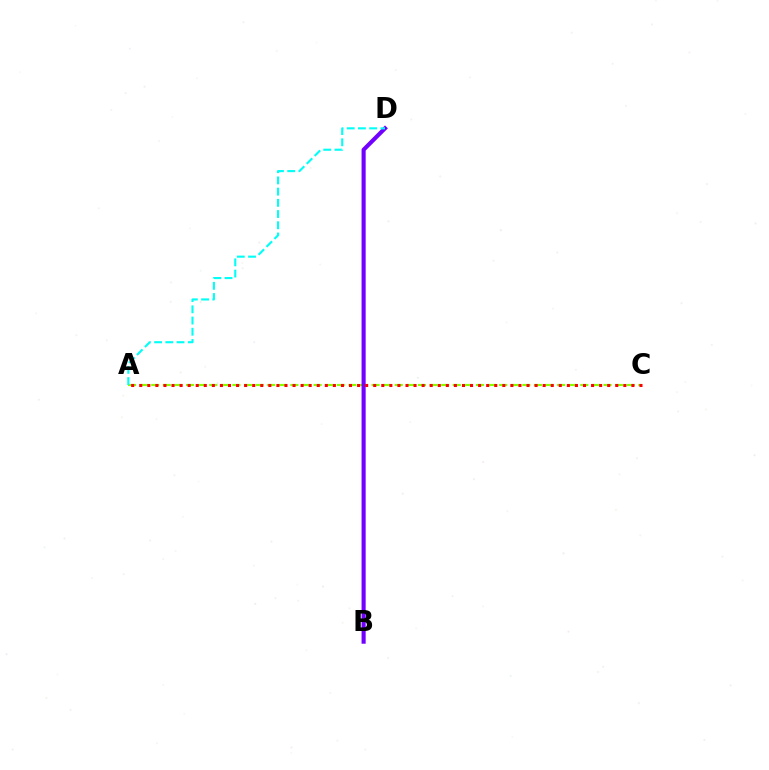{('A', 'C'): [{'color': '#84ff00', 'line_style': 'dashed', 'thickness': 1.58}, {'color': '#ff0000', 'line_style': 'dotted', 'thickness': 2.19}], ('B', 'D'): [{'color': '#7200ff', 'line_style': 'solid', 'thickness': 2.96}], ('A', 'D'): [{'color': '#00fff6', 'line_style': 'dashed', 'thickness': 1.52}]}